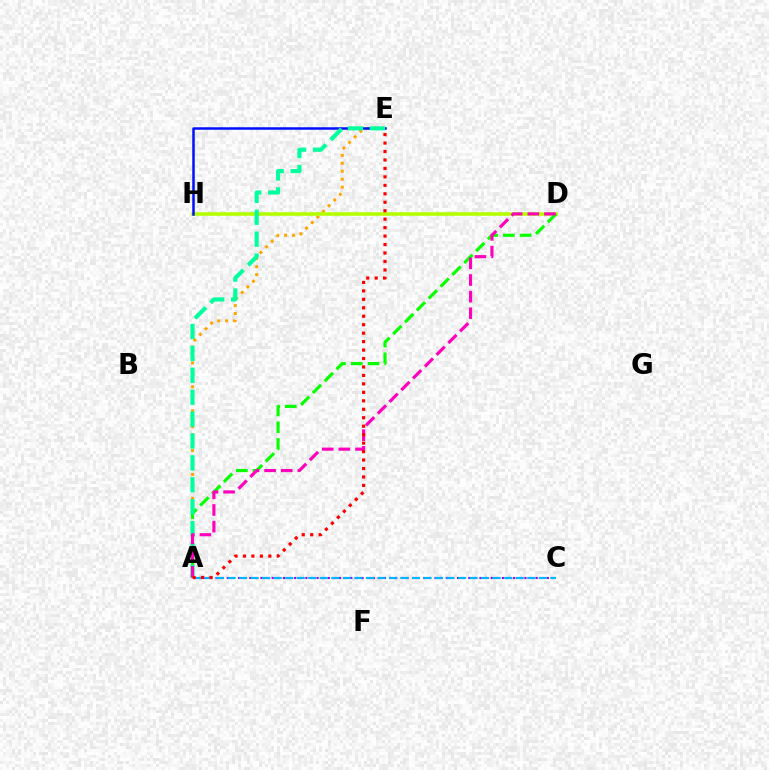{('A', 'E'): [{'color': '#ffa500', 'line_style': 'dotted', 'thickness': 2.16}, {'color': '#00ff9d', 'line_style': 'dashed', 'thickness': 2.98}, {'color': '#ff0000', 'line_style': 'dotted', 'thickness': 2.3}], ('A', 'C'): [{'color': '#9b00ff', 'line_style': 'dotted', 'thickness': 1.53}, {'color': '#00b5ff', 'line_style': 'dashed', 'thickness': 1.57}], ('D', 'H'): [{'color': '#b3ff00', 'line_style': 'solid', 'thickness': 2.57}], ('E', 'H'): [{'color': '#0010ff', 'line_style': 'solid', 'thickness': 1.8}], ('A', 'D'): [{'color': '#08ff00', 'line_style': 'dashed', 'thickness': 2.28}, {'color': '#ff00bd', 'line_style': 'dashed', 'thickness': 2.26}]}